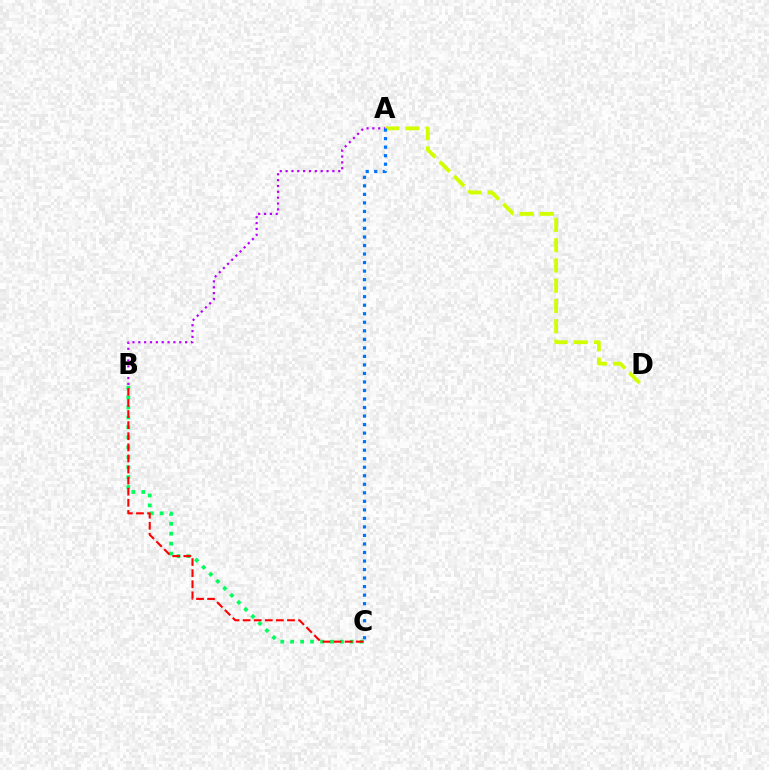{('A', 'D'): [{'color': '#d1ff00', 'line_style': 'dashed', 'thickness': 2.75}], ('B', 'C'): [{'color': '#00ff5c', 'line_style': 'dotted', 'thickness': 2.7}, {'color': '#ff0000', 'line_style': 'dashed', 'thickness': 1.51}], ('A', 'B'): [{'color': '#b900ff', 'line_style': 'dotted', 'thickness': 1.59}], ('A', 'C'): [{'color': '#0074ff', 'line_style': 'dotted', 'thickness': 2.32}]}